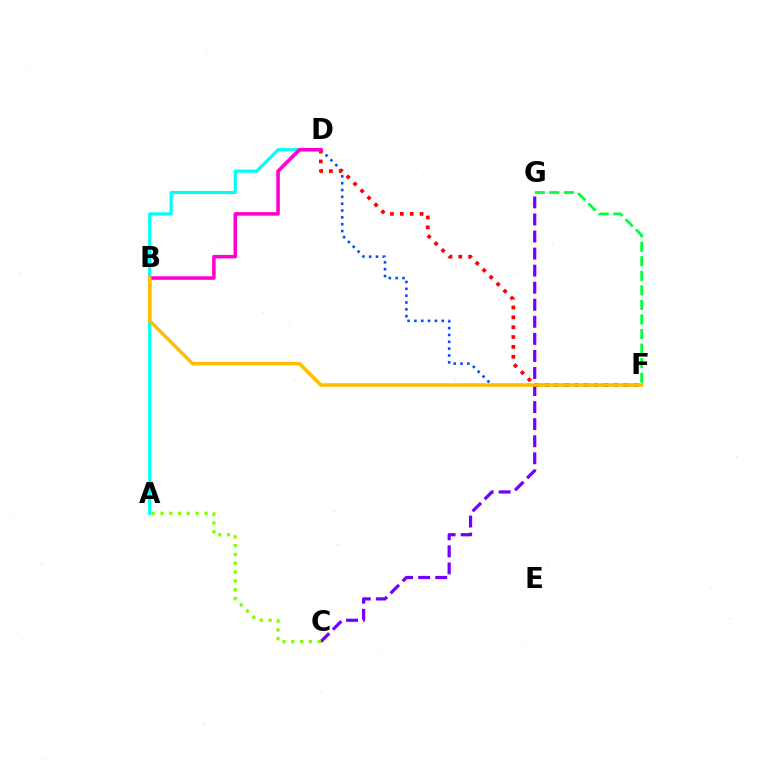{('D', 'F'): [{'color': '#004bff', 'line_style': 'dotted', 'thickness': 1.86}, {'color': '#ff0000', 'line_style': 'dotted', 'thickness': 2.68}], ('A', 'D'): [{'color': '#00fff6', 'line_style': 'solid', 'thickness': 2.28}], ('C', 'G'): [{'color': '#7200ff', 'line_style': 'dashed', 'thickness': 2.32}], ('F', 'G'): [{'color': '#00ff39', 'line_style': 'dashed', 'thickness': 1.98}], ('A', 'C'): [{'color': '#84ff00', 'line_style': 'dotted', 'thickness': 2.39}], ('B', 'D'): [{'color': '#ff00cf', 'line_style': 'solid', 'thickness': 2.55}], ('B', 'F'): [{'color': '#ffbd00', 'line_style': 'solid', 'thickness': 2.54}]}